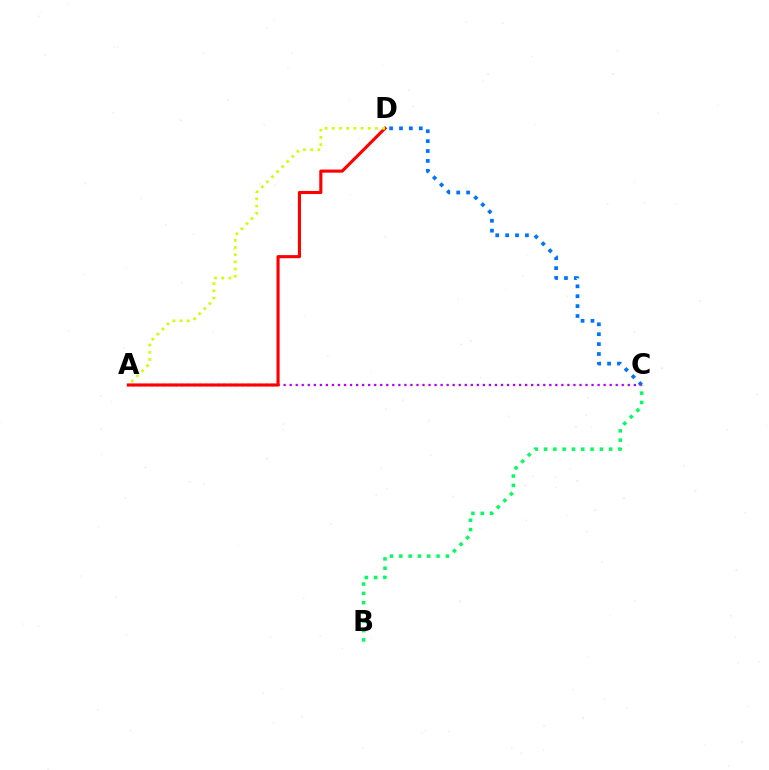{('C', 'D'): [{'color': '#0074ff', 'line_style': 'dotted', 'thickness': 2.69}], ('A', 'C'): [{'color': '#b900ff', 'line_style': 'dotted', 'thickness': 1.64}], ('A', 'D'): [{'color': '#ff0000', 'line_style': 'solid', 'thickness': 2.24}, {'color': '#d1ff00', 'line_style': 'dotted', 'thickness': 1.95}], ('B', 'C'): [{'color': '#00ff5c', 'line_style': 'dotted', 'thickness': 2.53}]}